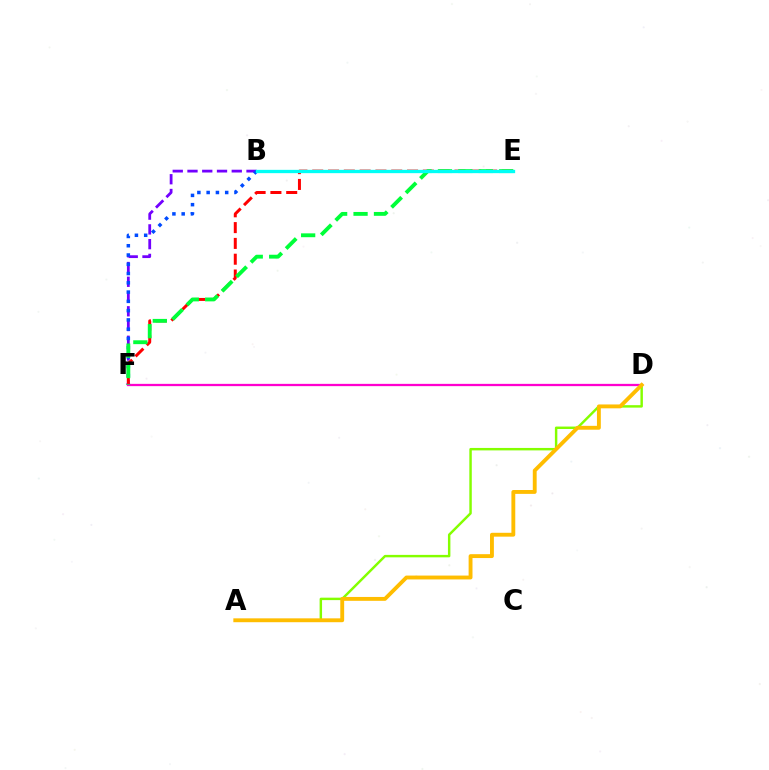{('A', 'D'): [{'color': '#84ff00', 'line_style': 'solid', 'thickness': 1.76}, {'color': '#ffbd00', 'line_style': 'solid', 'thickness': 2.79}], ('B', 'F'): [{'color': '#7200ff', 'line_style': 'dashed', 'thickness': 2.0}, {'color': '#004bff', 'line_style': 'dotted', 'thickness': 2.52}], ('E', 'F'): [{'color': '#ff0000', 'line_style': 'dashed', 'thickness': 2.15}, {'color': '#00ff39', 'line_style': 'dashed', 'thickness': 2.77}], ('D', 'F'): [{'color': '#ff00cf', 'line_style': 'solid', 'thickness': 1.64}], ('B', 'E'): [{'color': '#00fff6', 'line_style': 'solid', 'thickness': 2.38}]}